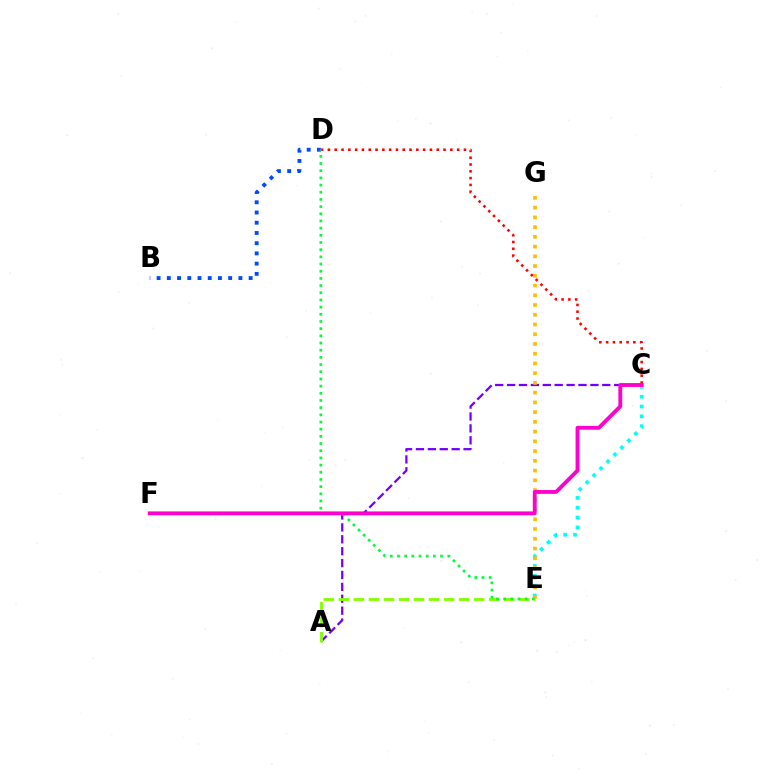{('A', 'C'): [{'color': '#7200ff', 'line_style': 'dashed', 'thickness': 1.62}], ('A', 'E'): [{'color': '#84ff00', 'line_style': 'dashed', 'thickness': 2.04}], ('B', 'D'): [{'color': '#004bff', 'line_style': 'dotted', 'thickness': 2.78}], ('C', 'E'): [{'color': '#00fff6', 'line_style': 'dotted', 'thickness': 2.67}], ('E', 'G'): [{'color': '#ffbd00', 'line_style': 'dotted', 'thickness': 2.65}], ('C', 'D'): [{'color': '#ff0000', 'line_style': 'dotted', 'thickness': 1.85}], ('D', 'E'): [{'color': '#00ff39', 'line_style': 'dotted', 'thickness': 1.95}], ('C', 'F'): [{'color': '#ff00cf', 'line_style': 'solid', 'thickness': 2.77}]}